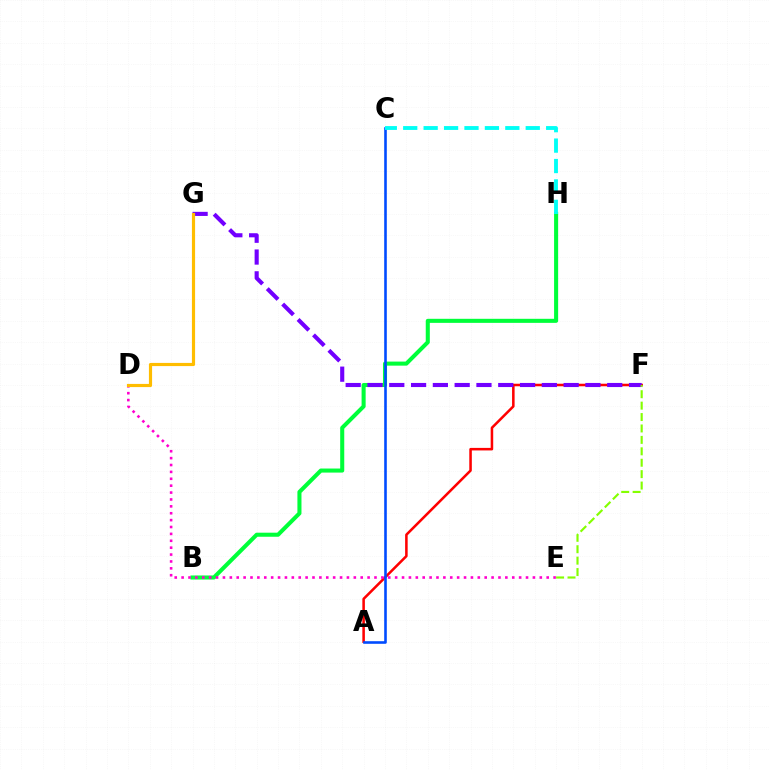{('B', 'H'): [{'color': '#00ff39', 'line_style': 'solid', 'thickness': 2.92}], ('A', 'F'): [{'color': '#ff0000', 'line_style': 'solid', 'thickness': 1.83}], ('A', 'C'): [{'color': '#004bff', 'line_style': 'solid', 'thickness': 1.87}], ('F', 'G'): [{'color': '#7200ff', 'line_style': 'dashed', 'thickness': 2.96}], ('D', 'E'): [{'color': '#ff00cf', 'line_style': 'dotted', 'thickness': 1.87}], ('E', 'F'): [{'color': '#84ff00', 'line_style': 'dashed', 'thickness': 1.55}], ('C', 'H'): [{'color': '#00fff6', 'line_style': 'dashed', 'thickness': 2.77}], ('D', 'G'): [{'color': '#ffbd00', 'line_style': 'solid', 'thickness': 2.28}]}